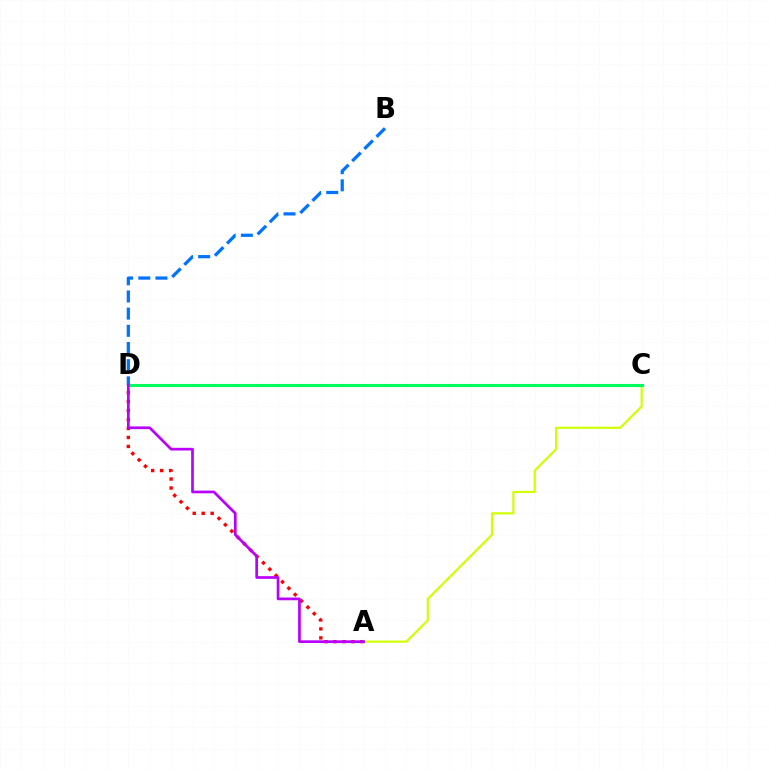{('A', 'D'): [{'color': '#ff0000', 'line_style': 'dotted', 'thickness': 2.44}, {'color': '#b900ff', 'line_style': 'solid', 'thickness': 1.95}], ('A', 'C'): [{'color': '#d1ff00', 'line_style': 'solid', 'thickness': 1.57}], ('C', 'D'): [{'color': '#00ff5c', 'line_style': 'solid', 'thickness': 2.23}], ('B', 'D'): [{'color': '#0074ff', 'line_style': 'dashed', 'thickness': 2.33}]}